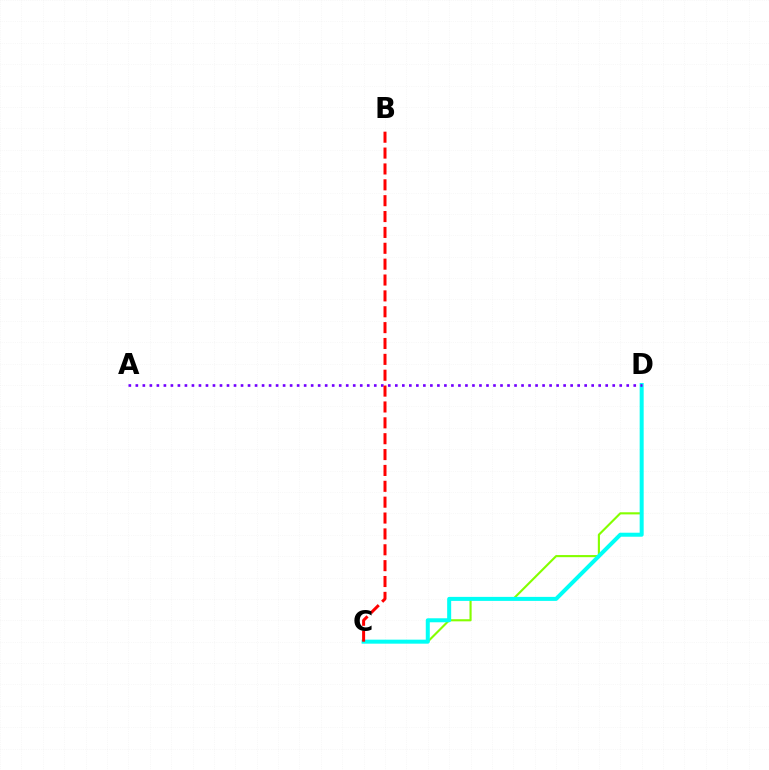{('C', 'D'): [{'color': '#84ff00', 'line_style': 'solid', 'thickness': 1.53}, {'color': '#00fff6', 'line_style': 'solid', 'thickness': 2.89}], ('A', 'D'): [{'color': '#7200ff', 'line_style': 'dotted', 'thickness': 1.91}], ('B', 'C'): [{'color': '#ff0000', 'line_style': 'dashed', 'thickness': 2.16}]}